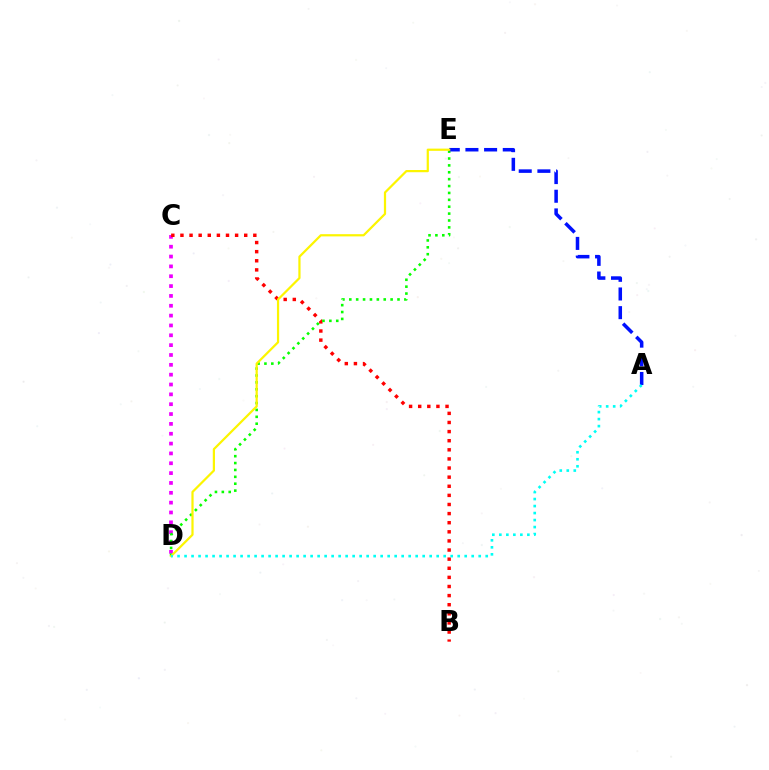{('C', 'D'): [{'color': '#ee00ff', 'line_style': 'dotted', 'thickness': 2.67}], ('B', 'C'): [{'color': '#ff0000', 'line_style': 'dotted', 'thickness': 2.48}], ('D', 'E'): [{'color': '#08ff00', 'line_style': 'dotted', 'thickness': 1.87}, {'color': '#fcf500', 'line_style': 'solid', 'thickness': 1.6}], ('A', 'E'): [{'color': '#0010ff', 'line_style': 'dashed', 'thickness': 2.54}], ('A', 'D'): [{'color': '#00fff6', 'line_style': 'dotted', 'thickness': 1.9}]}